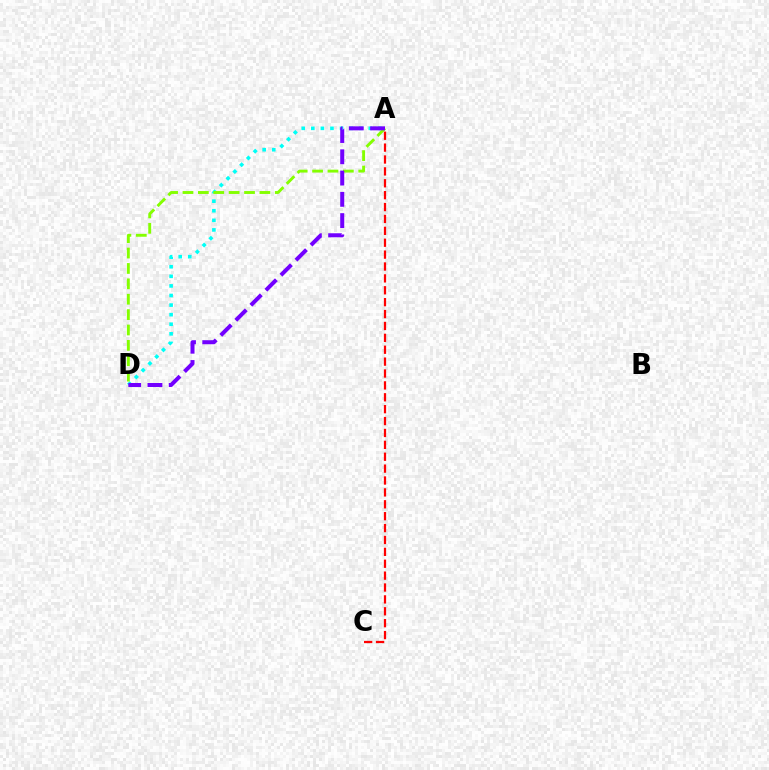{('A', 'D'): [{'color': '#00fff6', 'line_style': 'dotted', 'thickness': 2.6}, {'color': '#84ff00', 'line_style': 'dashed', 'thickness': 2.09}, {'color': '#7200ff', 'line_style': 'dashed', 'thickness': 2.89}], ('A', 'C'): [{'color': '#ff0000', 'line_style': 'dashed', 'thickness': 1.62}]}